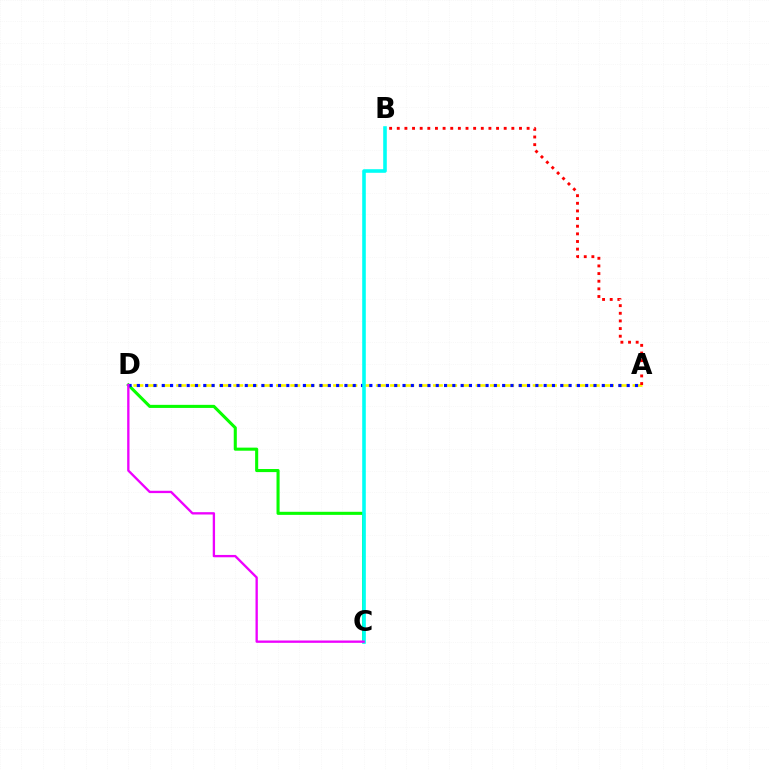{('C', 'D'): [{'color': '#08ff00', 'line_style': 'solid', 'thickness': 2.22}, {'color': '#ee00ff', 'line_style': 'solid', 'thickness': 1.68}], ('A', 'D'): [{'color': '#fcf500', 'line_style': 'dashed', 'thickness': 1.94}, {'color': '#0010ff', 'line_style': 'dotted', 'thickness': 2.26}], ('A', 'B'): [{'color': '#ff0000', 'line_style': 'dotted', 'thickness': 2.08}], ('B', 'C'): [{'color': '#00fff6', 'line_style': 'solid', 'thickness': 2.59}]}